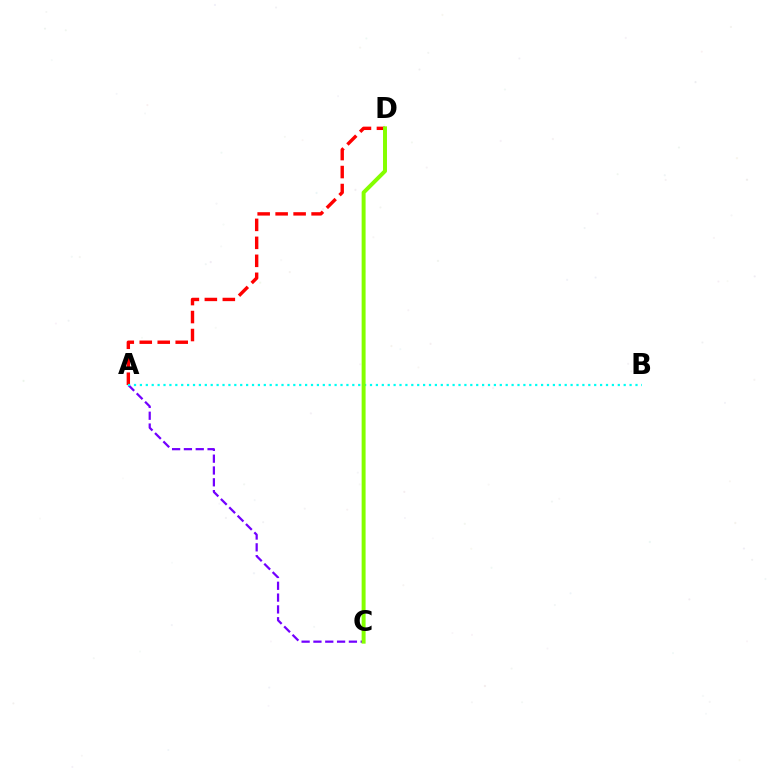{('A', 'D'): [{'color': '#ff0000', 'line_style': 'dashed', 'thickness': 2.44}], ('A', 'C'): [{'color': '#7200ff', 'line_style': 'dashed', 'thickness': 1.61}], ('A', 'B'): [{'color': '#00fff6', 'line_style': 'dotted', 'thickness': 1.6}], ('C', 'D'): [{'color': '#84ff00', 'line_style': 'solid', 'thickness': 2.85}]}